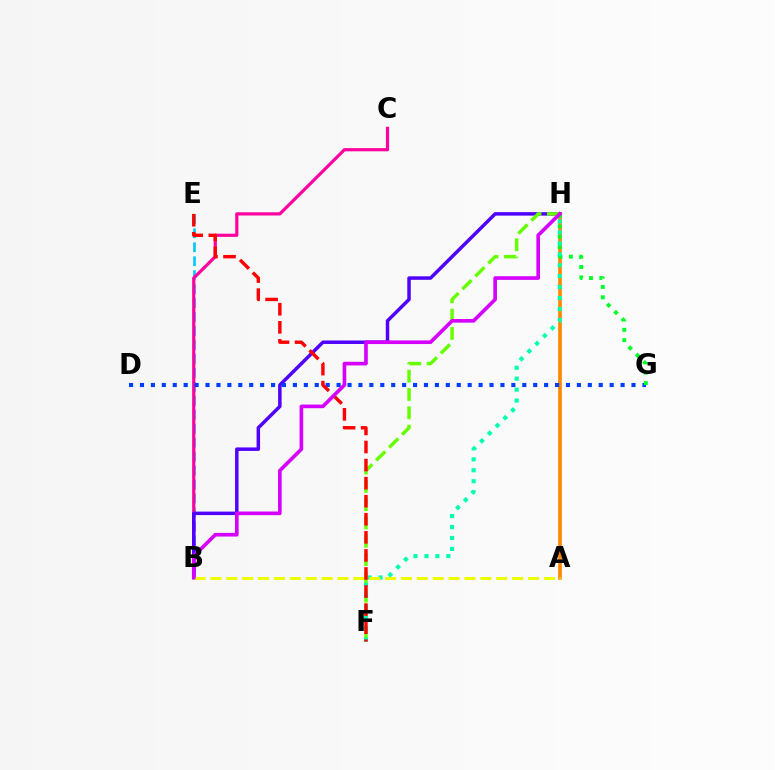{('A', 'H'): [{'color': '#ff8800', 'line_style': 'solid', 'thickness': 2.63}], ('B', 'E'): [{'color': '#00c7ff', 'line_style': 'dashed', 'thickness': 1.9}], ('B', 'C'): [{'color': '#ff00a0', 'line_style': 'solid', 'thickness': 2.3}], ('B', 'H'): [{'color': '#4f00ff', 'line_style': 'solid', 'thickness': 2.5}, {'color': '#d600ff', 'line_style': 'solid', 'thickness': 2.62}], ('F', 'H'): [{'color': '#66ff00', 'line_style': 'dashed', 'thickness': 2.49}, {'color': '#00ffaf', 'line_style': 'dotted', 'thickness': 2.97}], ('D', 'G'): [{'color': '#003fff', 'line_style': 'dotted', 'thickness': 2.97}], ('G', 'H'): [{'color': '#00ff27', 'line_style': 'dotted', 'thickness': 2.82}], ('A', 'B'): [{'color': '#eeff00', 'line_style': 'dashed', 'thickness': 2.16}], ('E', 'F'): [{'color': '#ff0000', 'line_style': 'dashed', 'thickness': 2.45}]}